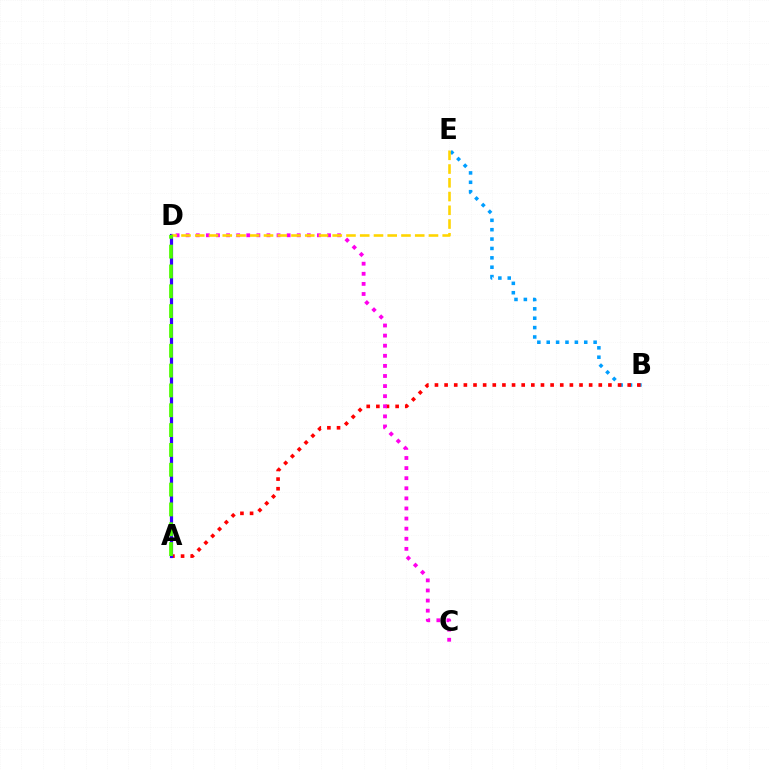{('B', 'E'): [{'color': '#009eff', 'line_style': 'dotted', 'thickness': 2.55}], ('A', 'B'): [{'color': '#ff0000', 'line_style': 'dotted', 'thickness': 2.62}], ('A', 'D'): [{'color': '#00ff86', 'line_style': 'solid', 'thickness': 1.84}, {'color': '#3700ff', 'line_style': 'solid', 'thickness': 2.29}, {'color': '#4fff00', 'line_style': 'dashed', 'thickness': 2.69}], ('C', 'D'): [{'color': '#ff00ed', 'line_style': 'dotted', 'thickness': 2.74}], ('D', 'E'): [{'color': '#ffd500', 'line_style': 'dashed', 'thickness': 1.87}]}